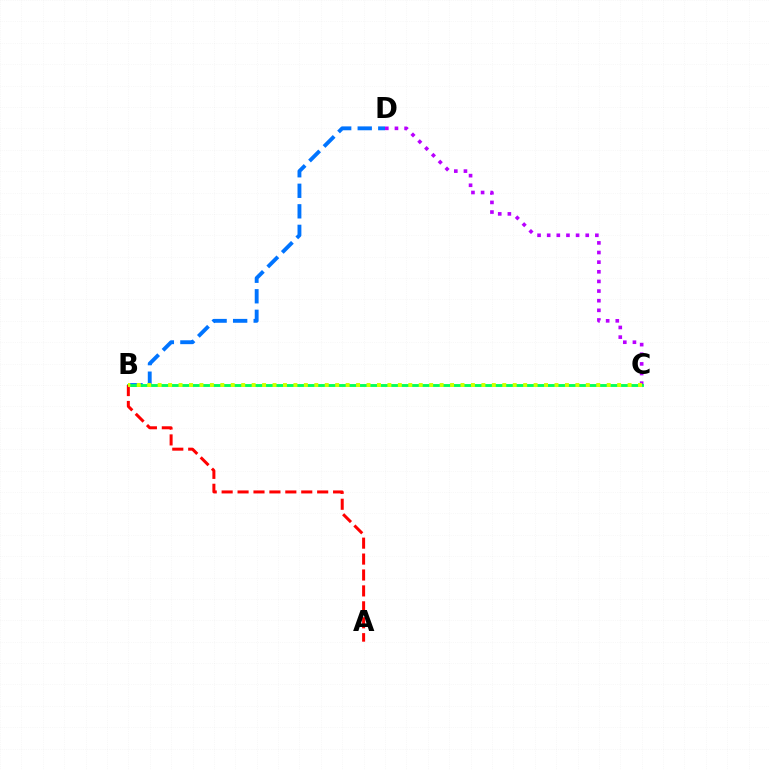{('C', 'D'): [{'color': '#b900ff', 'line_style': 'dotted', 'thickness': 2.62}], ('B', 'D'): [{'color': '#0074ff', 'line_style': 'dashed', 'thickness': 2.79}], ('B', 'C'): [{'color': '#00ff5c', 'line_style': 'solid', 'thickness': 2.06}, {'color': '#d1ff00', 'line_style': 'dotted', 'thickness': 2.84}], ('A', 'B'): [{'color': '#ff0000', 'line_style': 'dashed', 'thickness': 2.16}]}